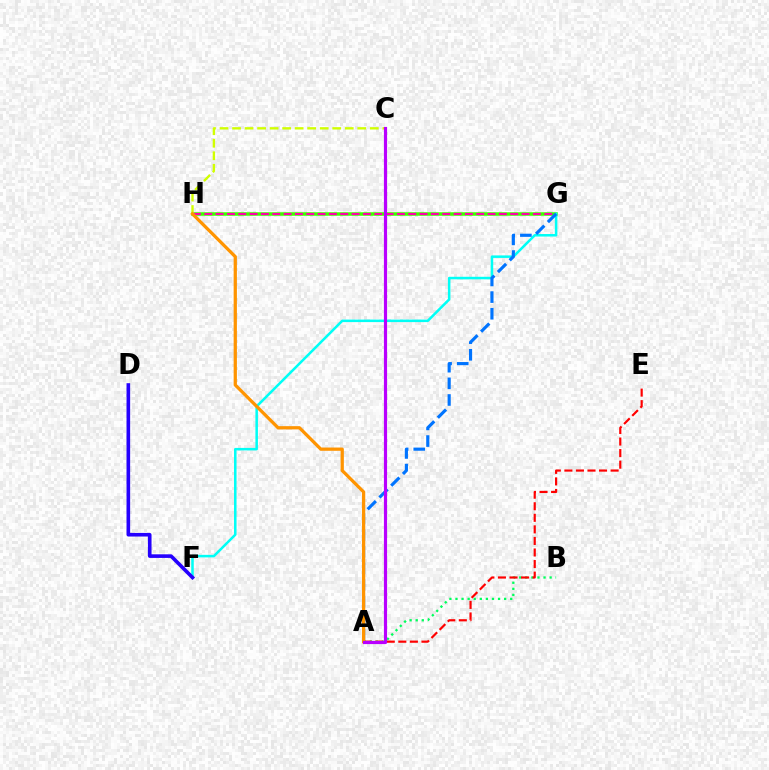{('G', 'H'): [{'color': '#3dff00', 'line_style': 'solid', 'thickness': 2.53}, {'color': '#ff00ac', 'line_style': 'dashed', 'thickness': 1.54}], ('F', 'G'): [{'color': '#00fff6', 'line_style': 'solid', 'thickness': 1.82}], ('C', 'H'): [{'color': '#d1ff00', 'line_style': 'dashed', 'thickness': 1.7}], ('D', 'F'): [{'color': '#2500ff', 'line_style': 'solid', 'thickness': 2.6}], ('A', 'B'): [{'color': '#00ff5c', 'line_style': 'dotted', 'thickness': 1.65}], ('A', 'E'): [{'color': '#ff0000', 'line_style': 'dashed', 'thickness': 1.57}], ('A', 'G'): [{'color': '#0074ff', 'line_style': 'dashed', 'thickness': 2.26}], ('A', 'H'): [{'color': '#ff9400', 'line_style': 'solid', 'thickness': 2.35}], ('A', 'C'): [{'color': '#b900ff', 'line_style': 'solid', 'thickness': 2.29}]}